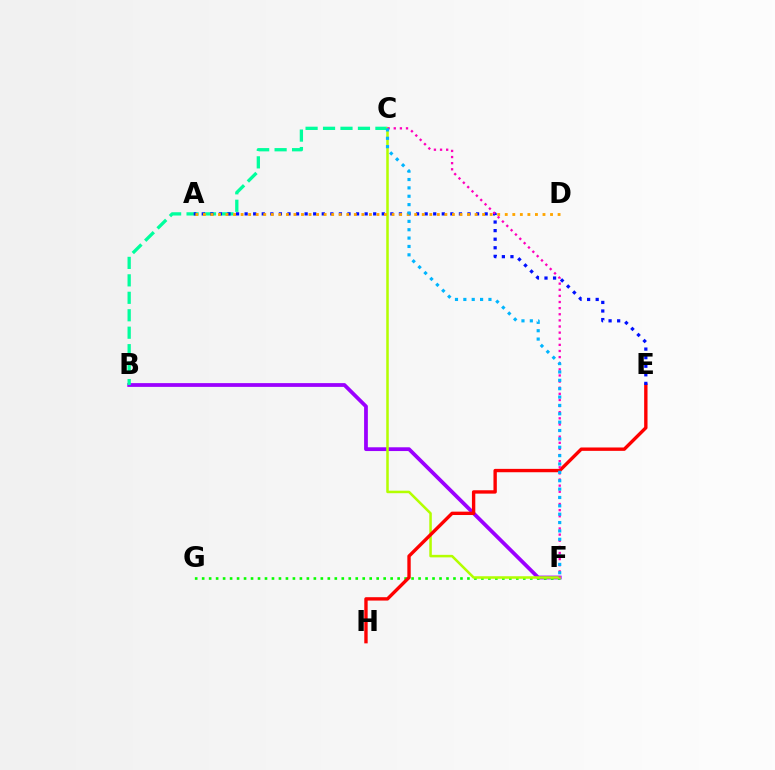{('B', 'F'): [{'color': '#9b00ff', 'line_style': 'solid', 'thickness': 2.71}], ('F', 'G'): [{'color': '#08ff00', 'line_style': 'dotted', 'thickness': 1.9}], ('B', 'C'): [{'color': '#00ff9d', 'line_style': 'dashed', 'thickness': 2.37}], ('C', 'F'): [{'color': '#b3ff00', 'line_style': 'solid', 'thickness': 1.82}, {'color': '#ff00bd', 'line_style': 'dotted', 'thickness': 1.66}, {'color': '#00b5ff', 'line_style': 'dotted', 'thickness': 2.27}], ('E', 'H'): [{'color': '#ff0000', 'line_style': 'solid', 'thickness': 2.43}], ('A', 'E'): [{'color': '#0010ff', 'line_style': 'dotted', 'thickness': 2.33}], ('A', 'D'): [{'color': '#ffa500', 'line_style': 'dotted', 'thickness': 2.05}]}